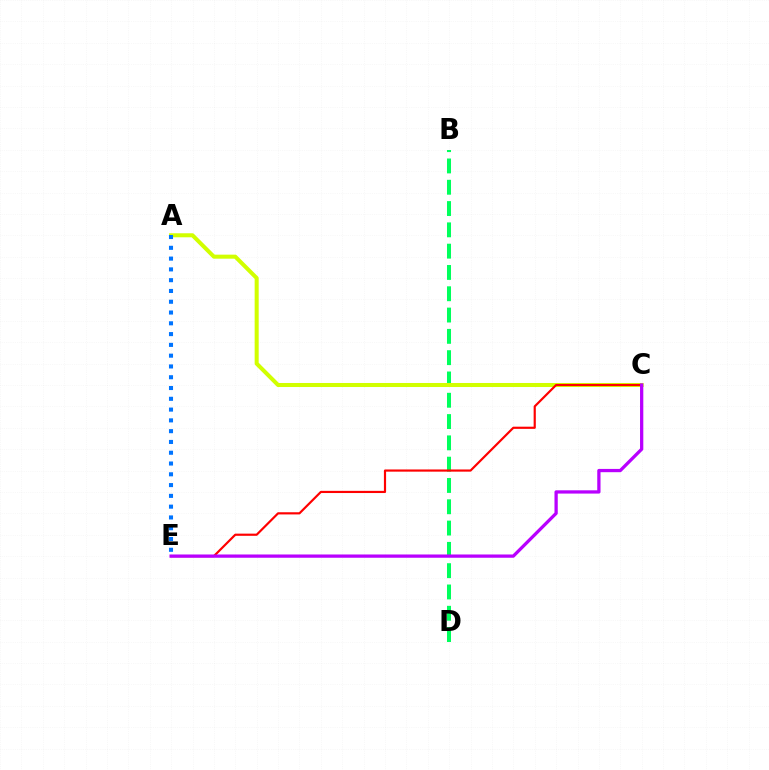{('B', 'D'): [{'color': '#00ff5c', 'line_style': 'dashed', 'thickness': 2.89}], ('A', 'C'): [{'color': '#d1ff00', 'line_style': 'solid', 'thickness': 2.9}], ('A', 'E'): [{'color': '#0074ff', 'line_style': 'dotted', 'thickness': 2.93}], ('C', 'E'): [{'color': '#ff0000', 'line_style': 'solid', 'thickness': 1.57}, {'color': '#b900ff', 'line_style': 'solid', 'thickness': 2.36}]}